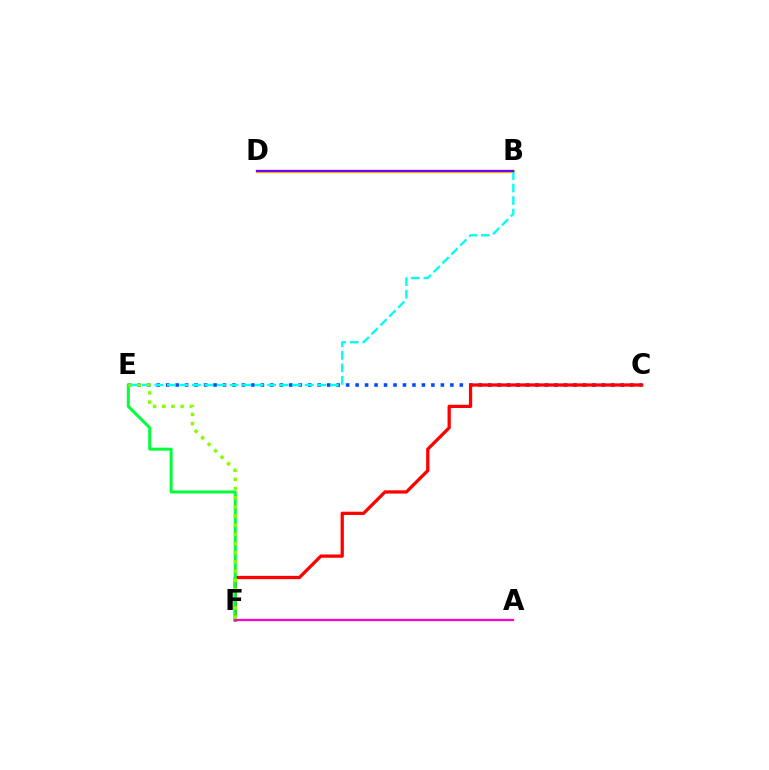{('C', 'E'): [{'color': '#004bff', 'line_style': 'dotted', 'thickness': 2.57}], ('B', 'D'): [{'color': '#ffbd00', 'line_style': 'solid', 'thickness': 2.39}, {'color': '#7200ff', 'line_style': 'solid', 'thickness': 1.59}], ('C', 'F'): [{'color': '#ff0000', 'line_style': 'solid', 'thickness': 2.36}], ('B', 'E'): [{'color': '#00fff6', 'line_style': 'dashed', 'thickness': 1.7}], ('E', 'F'): [{'color': '#00ff39', 'line_style': 'solid', 'thickness': 2.17}, {'color': '#84ff00', 'line_style': 'dotted', 'thickness': 2.5}], ('A', 'F'): [{'color': '#ff00cf', 'line_style': 'solid', 'thickness': 1.62}]}